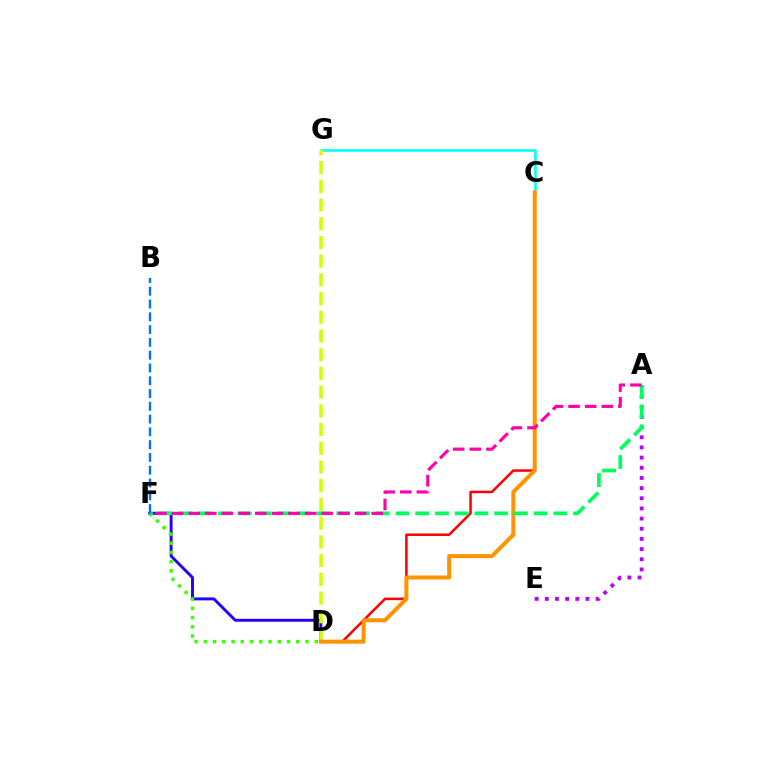{('A', 'E'): [{'color': '#b900ff', 'line_style': 'dotted', 'thickness': 2.76}], ('C', 'G'): [{'color': '#00fff6', 'line_style': 'solid', 'thickness': 1.85}], ('D', 'F'): [{'color': '#2500ff', 'line_style': 'solid', 'thickness': 2.11}, {'color': '#3dff00', 'line_style': 'dotted', 'thickness': 2.51}], ('D', 'G'): [{'color': '#d1ff00', 'line_style': 'dashed', 'thickness': 2.54}], ('C', 'D'): [{'color': '#ff0000', 'line_style': 'solid', 'thickness': 1.81}, {'color': '#ff9400', 'line_style': 'solid', 'thickness': 2.9}], ('A', 'F'): [{'color': '#00ff5c', 'line_style': 'dashed', 'thickness': 2.68}, {'color': '#ff00ac', 'line_style': 'dashed', 'thickness': 2.26}], ('B', 'F'): [{'color': '#0074ff', 'line_style': 'dashed', 'thickness': 1.74}]}